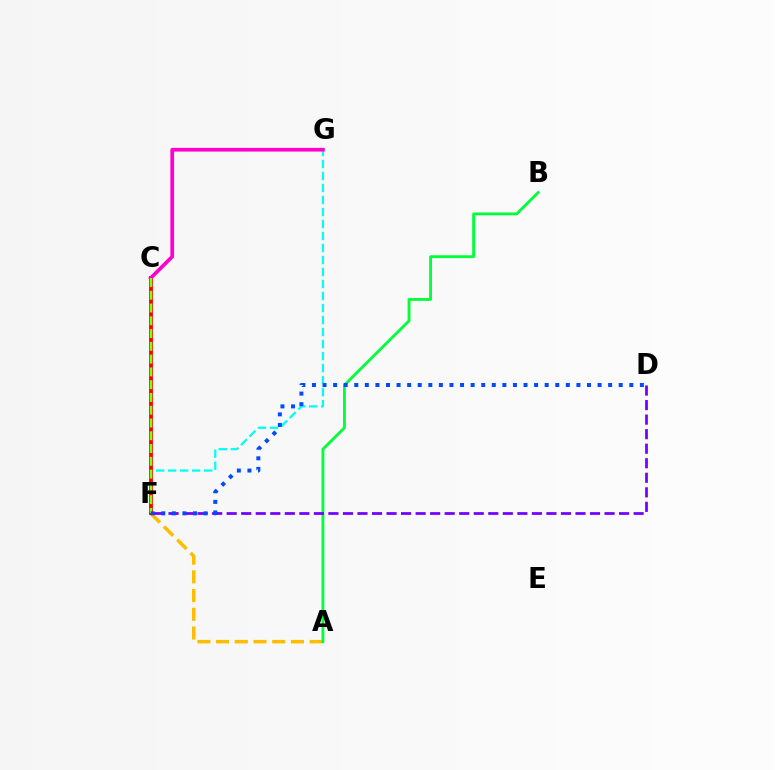{('A', 'F'): [{'color': '#ffbd00', 'line_style': 'dashed', 'thickness': 2.54}], ('F', 'G'): [{'color': '#00fff6', 'line_style': 'dashed', 'thickness': 1.63}], ('C', 'F'): [{'color': '#ff0000', 'line_style': 'solid', 'thickness': 2.77}, {'color': '#84ff00', 'line_style': 'dashed', 'thickness': 1.74}], ('A', 'B'): [{'color': '#00ff39', 'line_style': 'solid', 'thickness': 2.03}], ('D', 'F'): [{'color': '#7200ff', 'line_style': 'dashed', 'thickness': 1.97}, {'color': '#004bff', 'line_style': 'dotted', 'thickness': 2.87}], ('C', 'G'): [{'color': '#ff00cf', 'line_style': 'solid', 'thickness': 2.66}]}